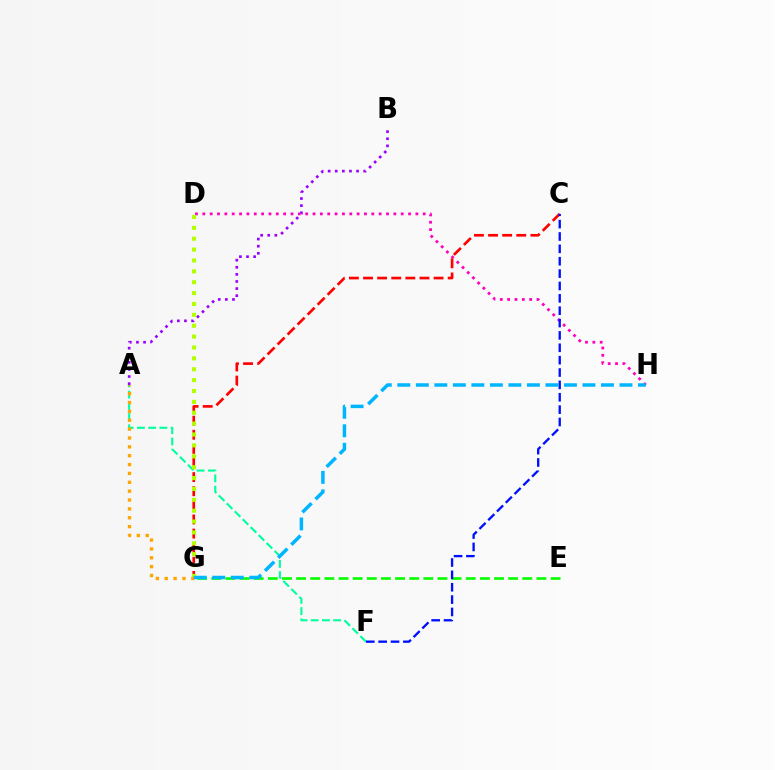{('D', 'H'): [{'color': '#ff00bd', 'line_style': 'dotted', 'thickness': 2.0}], ('C', 'G'): [{'color': '#ff0000', 'line_style': 'dashed', 'thickness': 1.92}], ('A', 'F'): [{'color': '#00ff9d', 'line_style': 'dashed', 'thickness': 1.53}], ('E', 'G'): [{'color': '#08ff00', 'line_style': 'dashed', 'thickness': 1.92}], ('D', 'G'): [{'color': '#b3ff00', 'line_style': 'dotted', 'thickness': 2.96}], ('A', 'G'): [{'color': '#ffa500', 'line_style': 'dotted', 'thickness': 2.41}], ('C', 'F'): [{'color': '#0010ff', 'line_style': 'dashed', 'thickness': 1.68}], ('A', 'B'): [{'color': '#9b00ff', 'line_style': 'dotted', 'thickness': 1.93}], ('G', 'H'): [{'color': '#00b5ff', 'line_style': 'dashed', 'thickness': 2.52}]}